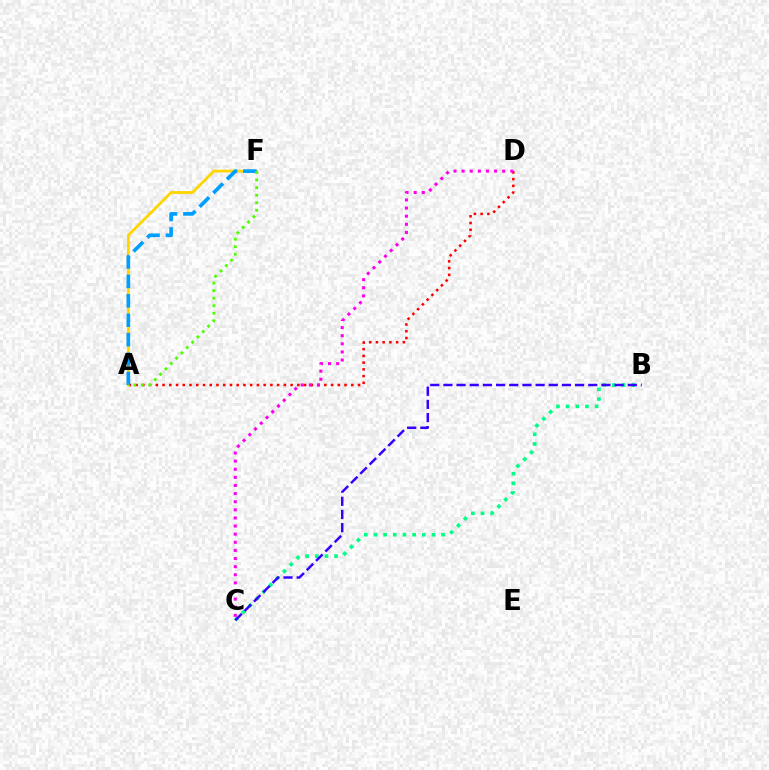{('A', 'D'): [{'color': '#ff0000', 'line_style': 'dotted', 'thickness': 1.83}], ('A', 'F'): [{'color': '#ffd500', 'line_style': 'solid', 'thickness': 2.02}, {'color': '#009eff', 'line_style': 'dashed', 'thickness': 2.64}, {'color': '#4fff00', 'line_style': 'dotted', 'thickness': 2.05}], ('B', 'C'): [{'color': '#00ff86', 'line_style': 'dotted', 'thickness': 2.62}, {'color': '#3700ff', 'line_style': 'dashed', 'thickness': 1.79}], ('C', 'D'): [{'color': '#ff00ed', 'line_style': 'dotted', 'thickness': 2.21}]}